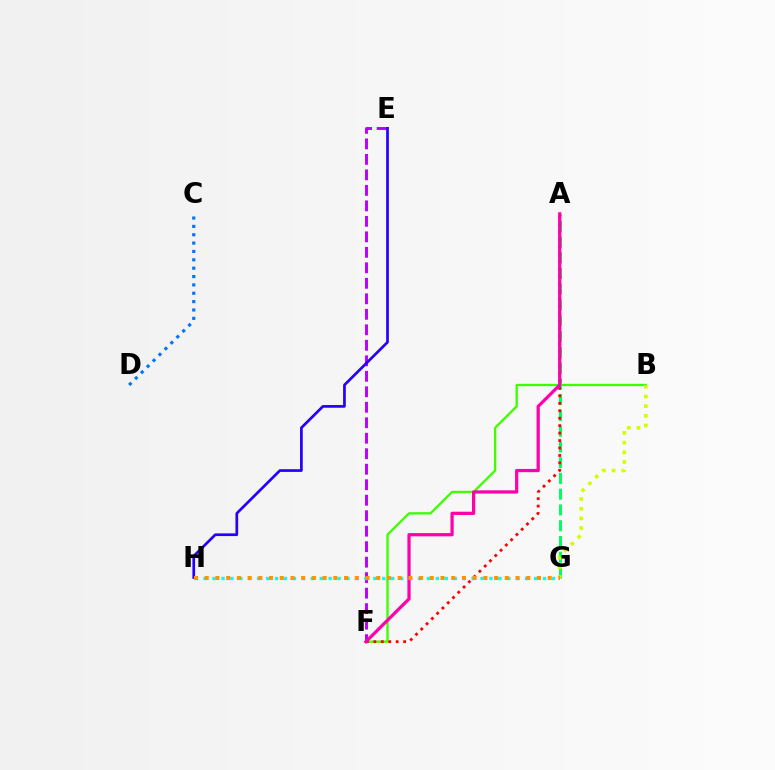{('A', 'G'): [{'color': '#00ff5c', 'line_style': 'dashed', 'thickness': 2.14}], ('C', 'D'): [{'color': '#0074ff', 'line_style': 'dotted', 'thickness': 2.27}], ('E', 'F'): [{'color': '#b900ff', 'line_style': 'dashed', 'thickness': 2.1}], ('B', 'F'): [{'color': '#3dff00', 'line_style': 'solid', 'thickness': 1.67}], ('G', 'H'): [{'color': '#00fff6', 'line_style': 'dotted', 'thickness': 2.43}, {'color': '#ff9400', 'line_style': 'dotted', 'thickness': 2.91}], ('A', 'F'): [{'color': '#ff0000', 'line_style': 'dotted', 'thickness': 2.02}, {'color': '#ff00ac', 'line_style': 'solid', 'thickness': 2.33}], ('B', 'G'): [{'color': '#d1ff00', 'line_style': 'dotted', 'thickness': 2.63}], ('E', 'H'): [{'color': '#2500ff', 'line_style': 'solid', 'thickness': 1.95}]}